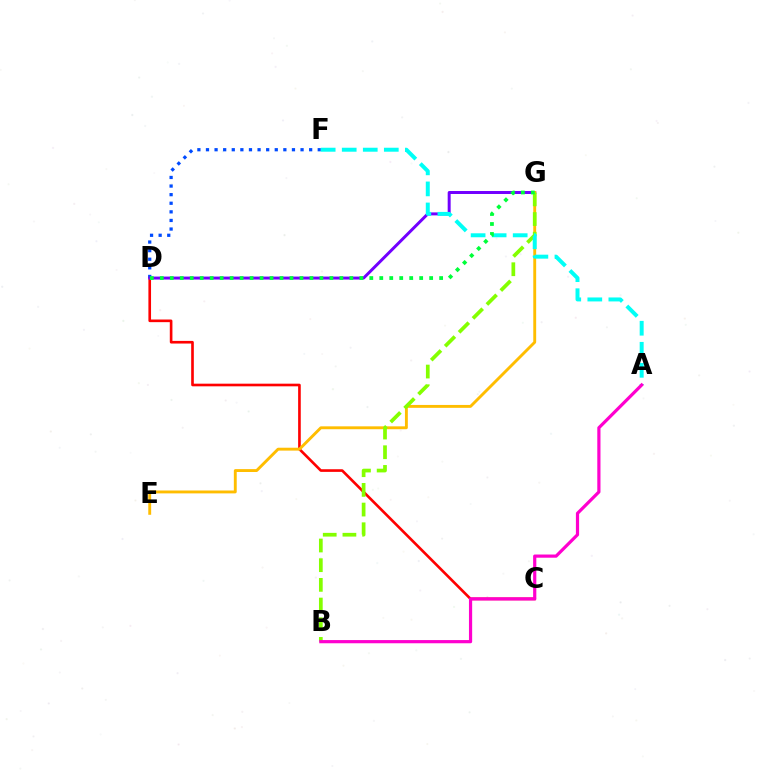{('C', 'D'): [{'color': '#ff0000', 'line_style': 'solid', 'thickness': 1.9}], ('D', 'F'): [{'color': '#004bff', 'line_style': 'dotted', 'thickness': 2.34}], ('D', 'G'): [{'color': '#7200ff', 'line_style': 'solid', 'thickness': 2.14}, {'color': '#00ff39', 'line_style': 'dotted', 'thickness': 2.71}], ('E', 'G'): [{'color': '#ffbd00', 'line_style': 'solid', 'thickness': 2.08}], ('B', 'G'): [{'color': '#84ff00', 'line_style': 'dashed', 'thickness': 2.67}], ('A', 'F'): [{'color': '#00fff6', 'line_style': 'dashed', 'thickness': 2.86}], ('A', 'B'): [{'color': '#ff00cf', 'line_style': 'solid', 'thickness': 2.3}]}